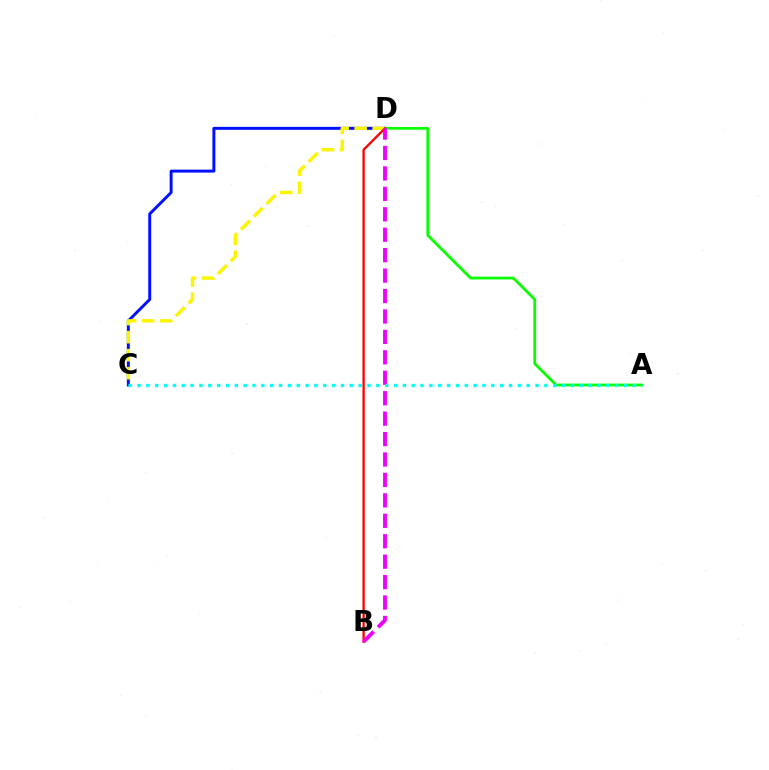{('C', 'D'): [{'color': '#0010ff', 'line_style': 'solid', 'thickness': 2.13}, {'color': '#fcf500', 'line_style': 'dashed', 'thickness': 2.45}], ('A', 'D'): [{'color': '#08ff00', 'line_style': 'solid', 'thickness': 2.0}], ('B', 'D'): [{'color': '#ff0000', 'line_style': 'solid', 'thickness': 1.66}, {'color': '#ee00ff', 'line_style': 'dashed', 'thickness': 2.78}], ('A', 'C'): [{'color': '#00fff6', 'line_style': 'dotted', 'thickness': 2.4}]}